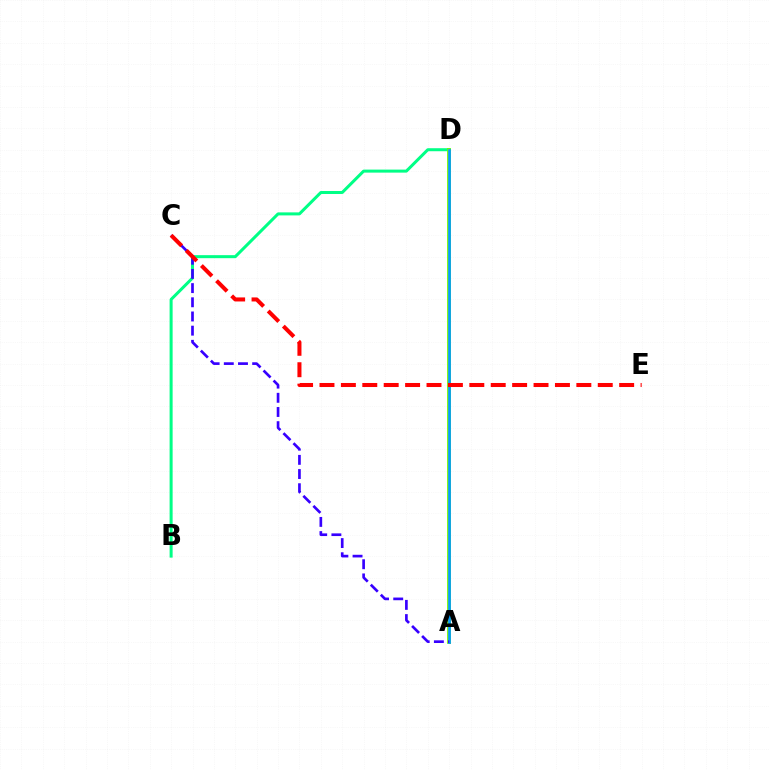{('A', 'D'): [{'color': '#ff00ed', 'line_style': 'solid', 'thickness': 1.92}, {'color': '#4fff00', 'line_style': 'solid', 'thickness': 2.67}, {'color': '#ffd500', 'line_style': 'solid', 'thickness': 1.73}, {'color': '#009eff', 'line_style': 'solid', 'thickness': 1.94}], ('B', 'D'): [{'color': '#00ff86', 'line_style': 'solid', 'thickness': 2.17}], ('A', 'C'): [{'color': '#3700ff', 'line_style': 'dashed', 'thickness': 1.93}], ('C', 'E'): [{'color': '#ff0000', 'line_style': 'dashed', 'thickness': 2.91}]}